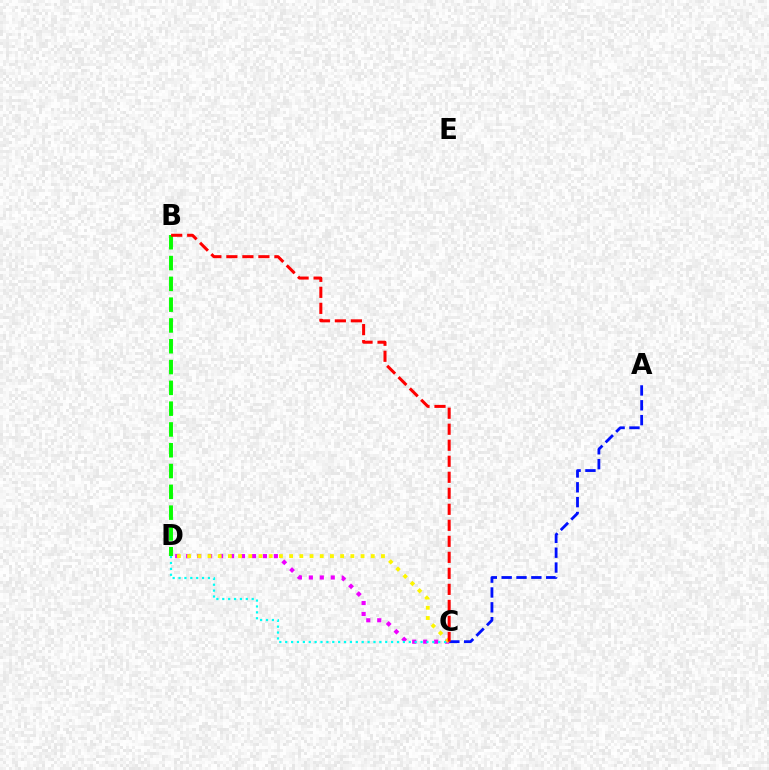{('C', 'D'): [{'color': '#ee00ff', 'line_style': 'dotted', 'thickness': 2.98}, {'color': '#00fff6', 'line_style': 'dotted', 'thickness': 1.6}, {'color': '#fcf500', 'line_style': 'dotted', 'thickness': 2.77}], ('A', 'C'): [{'color': '#0010ff', 'line_style': 'dashed', 'thickness': 2.02}], ('B', 'D'): [{'color': '#08ff00', 'line_style': 'dashed', 'thickness': 2.83}], ('B', 'C'): [{'color': '#ff0000', 'line_style': 'dashed', 'thickness': 2.18}]}